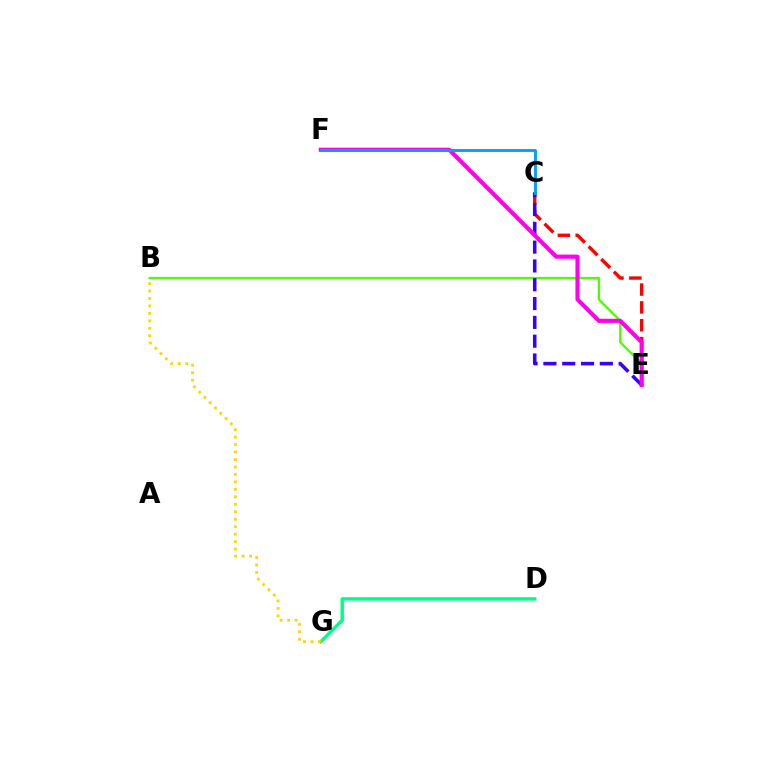{('D', 'G'): [{'color': '#00ff86', 'line_style': 'solid', 'thickness': 2.48}], ('B', 'G'): [{'color': '#ffd500', 'line_style': 'dotted', 'thickness': 2.03}], ('B', 'E'): [{'color': '#4fff00', 'line_style': 'solid', 'thickness': 1.72}], ('C', 'E'): [{'color': '#ff0000', 'line_style': 'dashed', 'thickness': 2.42}, {'color': '#3700ff', 'line_style': 'dashed', 'thickness': 2.56}], ('E', 'F'): [{'color': '#ff00ed', 'line_style': 'solid', 'thickness': 2.97}], ('C', 'F'): [{'color': '#009eff', 'line_style': 'solid', 'thickness': 2.06}]}